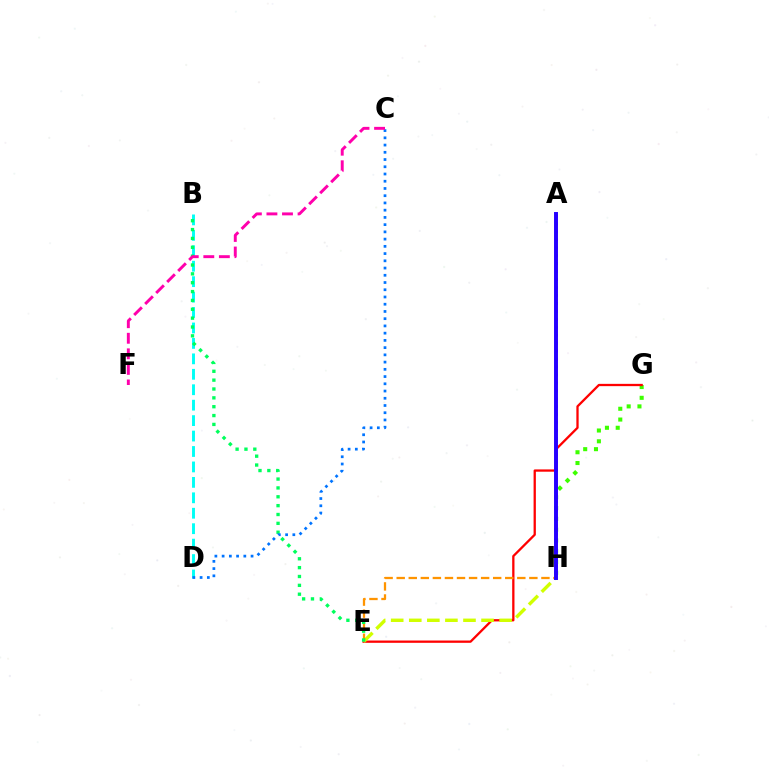{('G', 'H'): [{'color': '#3dff00', 'line_style': 'dotted', 'thickness': 2.93}], ('E', 'G'): [{'color': '#ff0000', 'line_style': 'solid', 'thickness': 1.65}], ('B', 'D'): [{'color': '#00fff6', 'line_style': 'dashed', 'thickness': 2.1}], ('E', 'H'): [{'color': '#d1ff00', 'line_style': 'dashed', 'thickness': 2.45}, {'color': '#ff9400', 'line_style': 'dashed', 'thickness': 1.64}], ('B', 'E'): [{'color': '#00ff5c', 'line_style': 'dotted', 'thickness': 2.41}], ('C', 'D'): [{'color': '#0074ff', 'line_style': 'dotted', 'thickness': 1.97}], ('A', 'H'): [{'color': '#b900ff', 'line_style': 'dotted', 'thickness': 2.16}, {'color': '#2500ff', 'line_style': 'solid', 'thickness': 2.83}], ('C', 'F'): [{'color': '#ff00ac', 'line_style': 'dashed', 'thickness': 2.11}]}